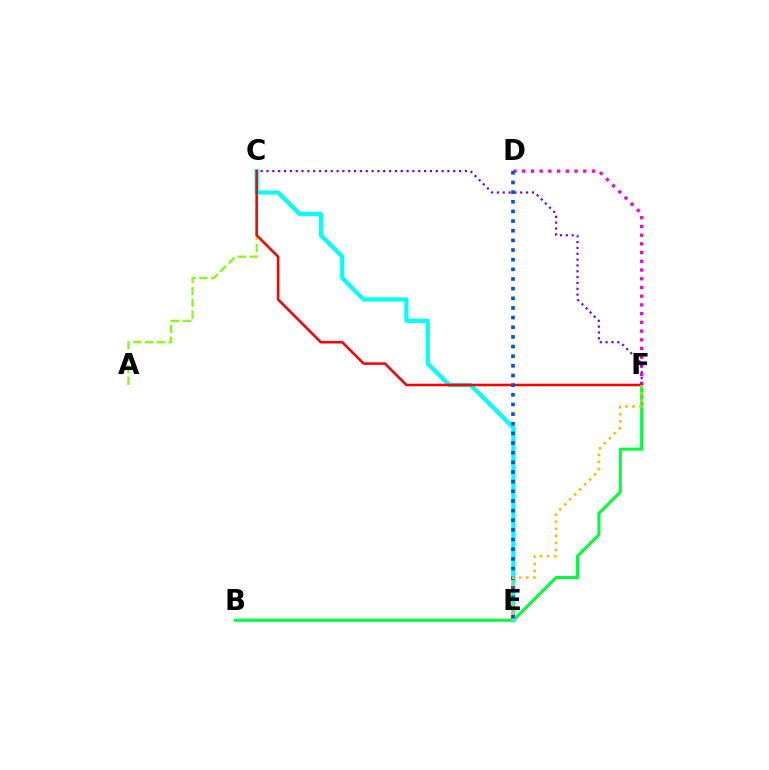{('B', 'F'): [{'color': '#00ff39', 'line_style': 'solid', 'thickness': 2.21}], ('C', 'E'): [{'color': '#00fff6', 'line_style': 'solid', 'thickness': 3.0}], ('A', 'C'): [{'color': '#84ff00', 'line_style': 'dashed', 'thickness': 1.61}], ('C', 'F'): [{'color': '#ff0000', 'line_style': 'solid', 'thickness': 1.85}, {'color': '#7200ff', 'line_style': 'dotted', 'thickness': 1.59}], ('D', 'F'): [{'color': '#ff00cf', 'line_style': 'dotted', 'thickness': 2.37}], ('D', 'E'): [{'color': '#004bff', 'line_style': 'dotted', 'thickness': 2.62}], ('E', 'F'): [{'color': '#ffbd00', 'line_style': 'dotted', 'thickness': 1.92}]}